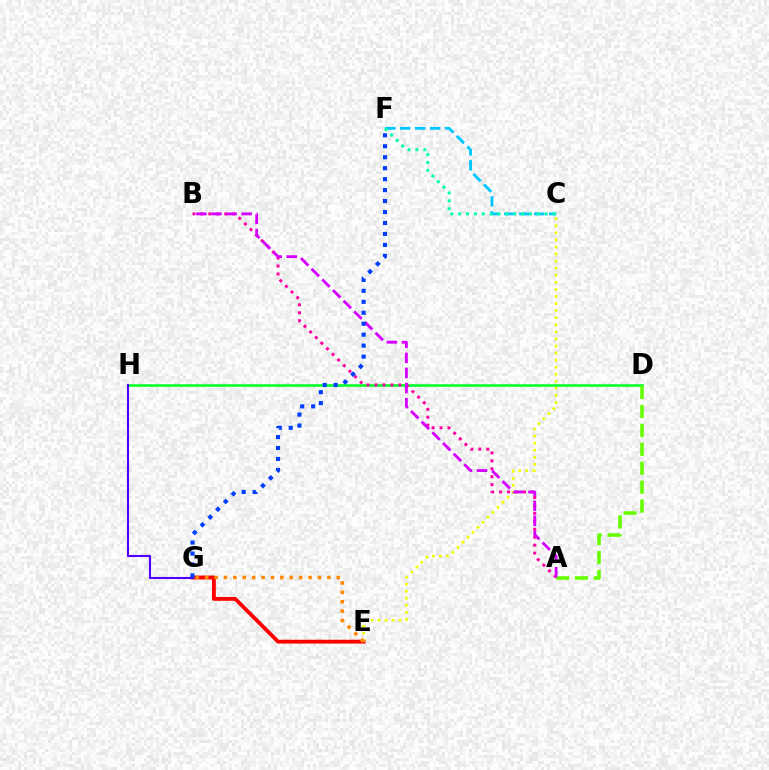{('D', 'H'): [{'color': '#00ff27', 'line_style': 'solid', 'thickness': 1.86}], ('E', 'G'): [{'color': '#ff0000', 'line_style': 'solid', 'thickness': 2.76}, {'color': '#ff8800', 'line_style': 'dotted', 'thickness': 2.55}], ('C', 'F'): [{'color': '#00c7ff', 'line_style': 'dashed', 'thickness': 2.03}, {'color': '#00ffaf', 'line_style': 'dotted', 'thickness': 2.14}], ('A', 'D'): [{'color': '#66ff00', 'line_style': 'dashed', 'thickness': 2.57}], ('C', 'E'): [{'color': '#eeff00', 'line_style': 'dotted', 'thickness': 1.92}], ('G', 'H'): [{'color': '#4f00ff', 'line_style': 'solid', 'thickness': 1.51}], ('A', 'B'): [{'color': '#ff00a0', 'line_style': 'dotted', 'thickness': 2.16}, {'color': '#d600ff', 'line_style': 'dashed', 'thickness': 2.05}], ('F', 'G'): [{'color': '#003fff', 'line_style': 'dotted', 'thickness': 2.98}]}